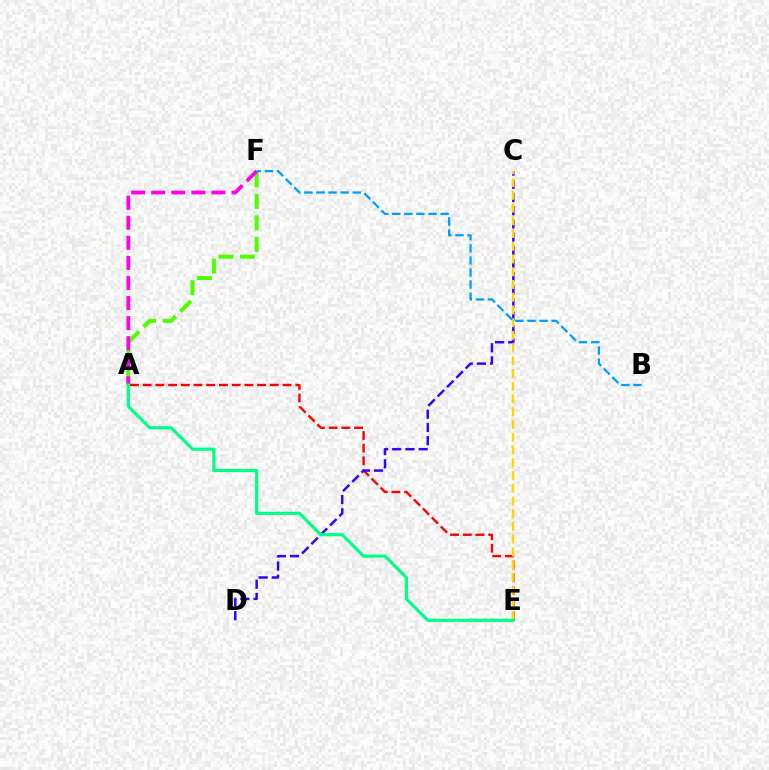{('A', 'E'): [{'color': '#ff0000', 'line_style': 'dashed', 'thickness': 1.73}, {'color': '#00ff86', 'line_style': 'solid', 'thickness': 2.29}], ('A', 'F'): [{'color': '#4fff00', 'line_style': 'dashed', 'thickness': 2.92}, {'color': '#ff00ed', 'line_style': 'dashed', 'thickness': 2.73}], ('C', 'D'): [{'color': '#3700ff', 'line_style': 'dashed', 'thickness': 1.79}], ('C', 'E'): [{'color': '#ffd500', 'line_style': 'dashed', 'thickness': 1.73}], ('B', 'F'): [{'color': '#009eff', 'line_style': 'dashed', 'thickness': 1.64}]}